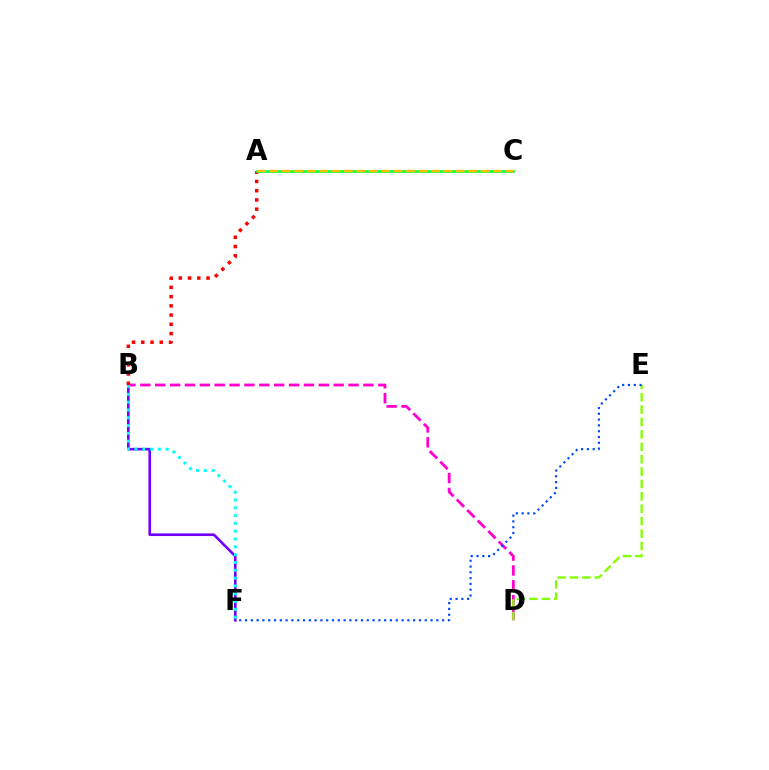{('B', 'D'): [{'color': '#ff00cf', 'line_style': 'dashed', 'thickness': 2.02}], ('B', 'F'): [{'color': '#7200ff', 'line_style': 'solid', 'thickness': 1.9}, {'color': '#00fff6', 'line_style': 'dotted', 'thickness': 2.12}], ('D', 'E'): [{'color': '#84ff00', 'line_style': 'dashed', 'thickness': 1.68}], ('E', 'F'): [{'color': '#004bff', 'line_style': 'dotted', 'thickness': 1.58}], ('A', 'B'): [{'color': '#ff0000', 'line_style': 'dotted', 'thickness': 2.51}], ('A', 'C'): [{'color': '#00ff39', 'line_style': 'solid', 'thickness': 1.85}, {'color': '#ffbd00', 'line_style': 'dashed', 'thickness': 1.69}]}